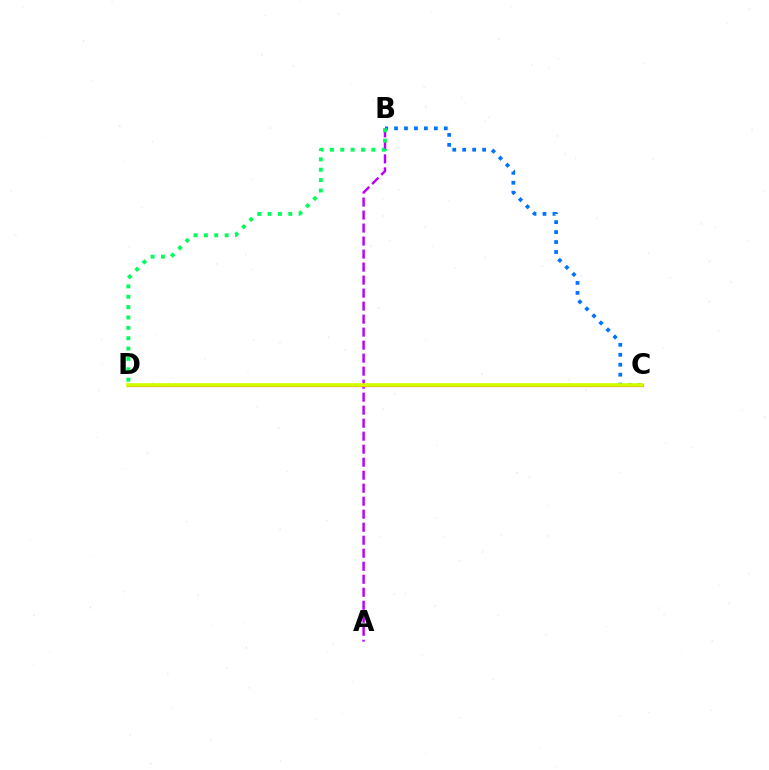{('A', 'B'): [{'color': '#b900ff', 'line_style': 'dashed', 'thickness': 1.77}], ('B', 'C'): [{'color': '#0074ff', 'line_style': 'dotted', 'thickness': 2.7}], ('C', 'D'): [{'color': '#ff0000', 'line_style': 'solid', 'thickness': 2.25}, {'color': '#d1ff00', 'line_style': 'solid', 'thickness': 2.65}], ('B', 'D'): [{'color': '#00ff5c', 'line_style': 'dotted', 'thickness': 2.82}]}